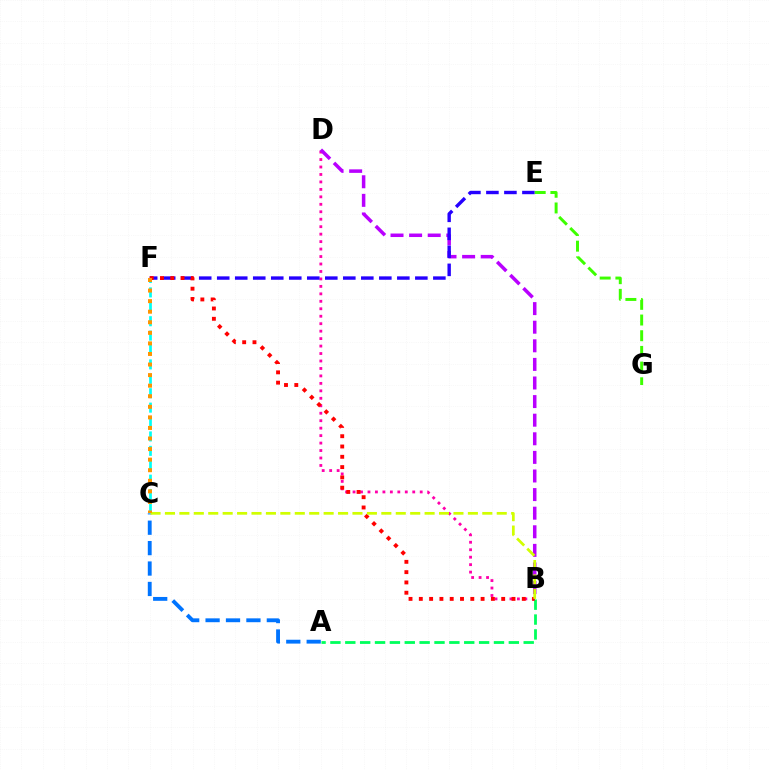{('B', 'D'): [{'color': '#ff00ac', 'line_style': 'dotted', 'thickness': 2.03}, {'color': '#b900ff', 'line_style': 'dashed', 'thickness': 2.53}], ('A', 'B'): [{'color': '#00ff5c', 'line_style': 'dashed', 'thickness': 2.02}], ('A', 'C'): [{'color': '#0074ff', 'line_style': 'dashed', 'thickness': 2.77}], ('E', 'F'): [{'color': '#2500ff', 'line_style': 'dashed', 'thickness': 2.45}], ('E', 'G'): [{'color': '#3dff00', 'line_style': 'dashed', 'thickness': 2.13}], ('C', 'F'): [{'color': '#00fff6', 'line_style': 'dashed', 'thickness': 1.96}, {'color': '#ff9400', 'line_style': 'dotted', 'thickness': 2.87}], ('B', 'F'): [{'color': '#ff0000', 'line_style': 'dotted', 'thickness': 2.8}], ('B', 'C'): [{'color': '#d1ff00', 'line_style': 'dashed', 'thickness': 1.96}]}